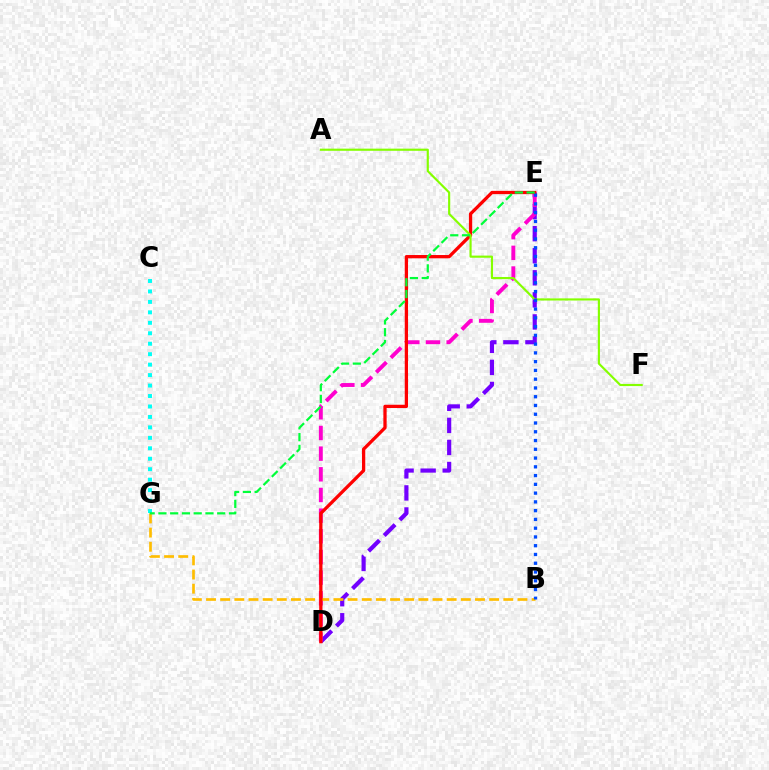{('D', 'E'): [{'color': '#7200ff', 'line_style': 'dashed', 'thickness': 3.0}, {'color': '#ff00cf', 'line_style': 'dashed', 'thickness': 2.81}, {'color': '#ff0000', 'line_style': 'solid', 'thickness': 2.36}], ('B', 'G'): [{'color': '#ffbd00', 'line_style': 'dashed', 'thickness': 1.92}], ('C', 'G'): [{'color': '#00fff6', 'line_style': 'dotted', 'thickness': 2.84}], ('A', 'F'): [{'color': '#84ff00', 'line_style': 'solid', 'thickness': 1.55}], ('B', 'E'): [{'color': '#004bff', 'line_style': 'dotted', 'thickness': 2.38}], ('E', 'G'): [{'color': '#00ff39', 'line_style': 'dashed', 'thickness': 1.6}]}